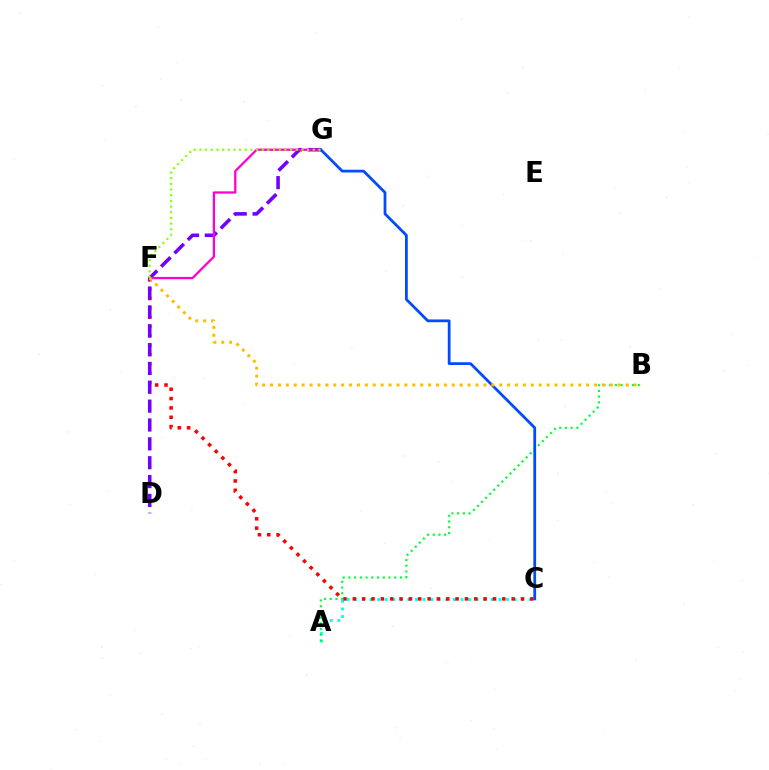{('A', 'C'): [{'color': '#00fff6', 'line_style': 'dotted', 'thickness': 2.06}], ('C', 'F'): [{'color': '#ff0000', 'line_style': 'dotted', 'thickness': 2.54}], ('D', 'G'): [{'color': '#7200ff', 'line_style': 'dashed', 'thickness': 2.56}], ('F', 'G'): [{'color': '#ff00cf', 'line_style': 'solid', 'thickness': 1.64}, {'color': '#84ff00', 'line_style': 'dotted', 'thickness': 1.54}], ('A', 'B'): [{'color': '#00ff39', 'line_style': 'dotted', 'thickness': 1.56}], ('C', 'G'): [{'color': '#004bff', 'line_style': 'solid', 'thickness': 1.99}], ('B', 'F'): [{'color': '#ffbd00', 'line_style': 'dotted', 'thickness': 2.15}]}